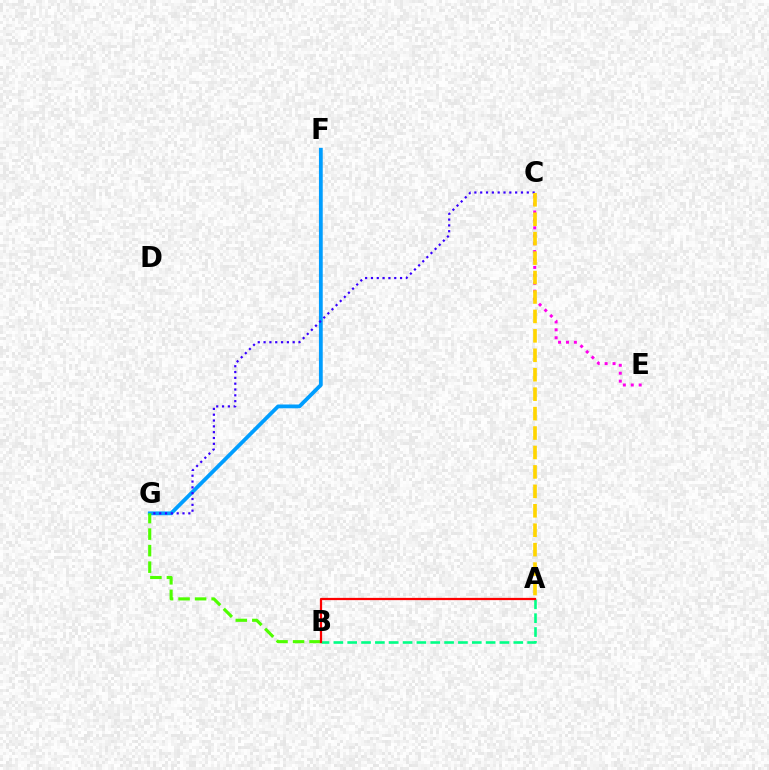{('A', 'B'): [{'color': '#00ff86', 'line_style': 'dashed', 'thickness': 1.88}, {'color': '#ff0000', 'line_style': 'solid', 'thickness': 1.62}], ('F', 'G'): [{'color': '#009eff', 'line_style': 'solid', 'thickness': 2.73}], ('B', 'G'): [{'color': '#4fff00', 'line_style': 'dashed', 'thickness': 2.24}], ('C', 'G'): [{'color': '#3700ff', 'line_style': 'dotted', 'thickness': 1.58}], ('C', 'E'): [{'color': '#ff00ed', 'line_style': 'dotted', 'thickness': 2.15}], ('A', 'C'): [{'color': '#ffd500', 'line_style': 'dashed', 'thickness': 2.64}]}